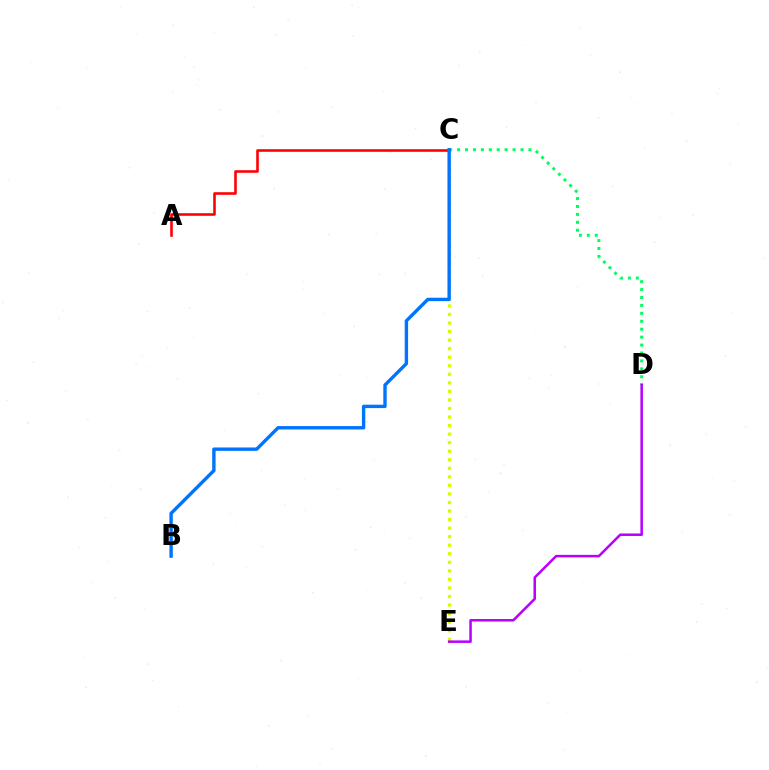{('C', 'E'): [{'color': '#d1ff00', 'line_style': 'dotted', 'thickness': 2.32}], ('A', 'C'): [{'color': '#ff0000', 'line_style': 'solid', 'thickness': 1.87}], ('C', 'D'): [{'color': '#00ff5c', 'line_style': 'dotted', 'thickness': 2.15}], ('D', 'E'): [{'color': '#b900ff', 'line_style': 'solid', 'thickness': 1.81}], ('B', 'C'): [{'color': '#0074ff', 'line_style': 'solid', 'thickness': 2.44}]}